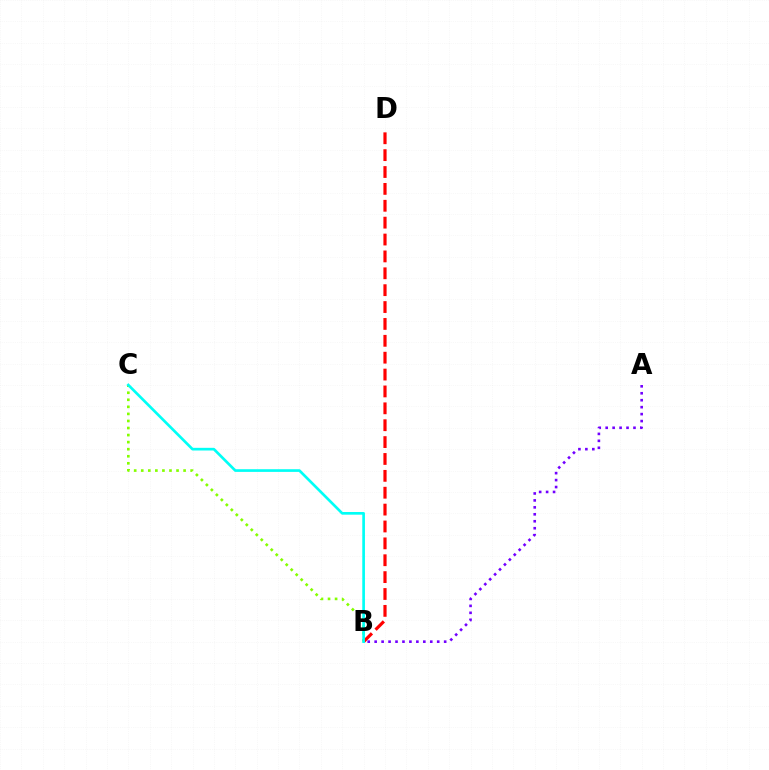{('B', 'C'): [{'color': '#84ff00', 'line_style': 'dotted', 'thickness': 1.92}, {'color': '#00fff6', 'line_style': 'solid', 'thickness': 1.93}], ('B', 'D'): [{'color': '#ff0000', 'line_style': 'dashed', 'thickness': 2.29}], ('A', 'B'): [{'color': '#7200ff', 'line_style': 'dotted', 'thickness': 1.89}]}